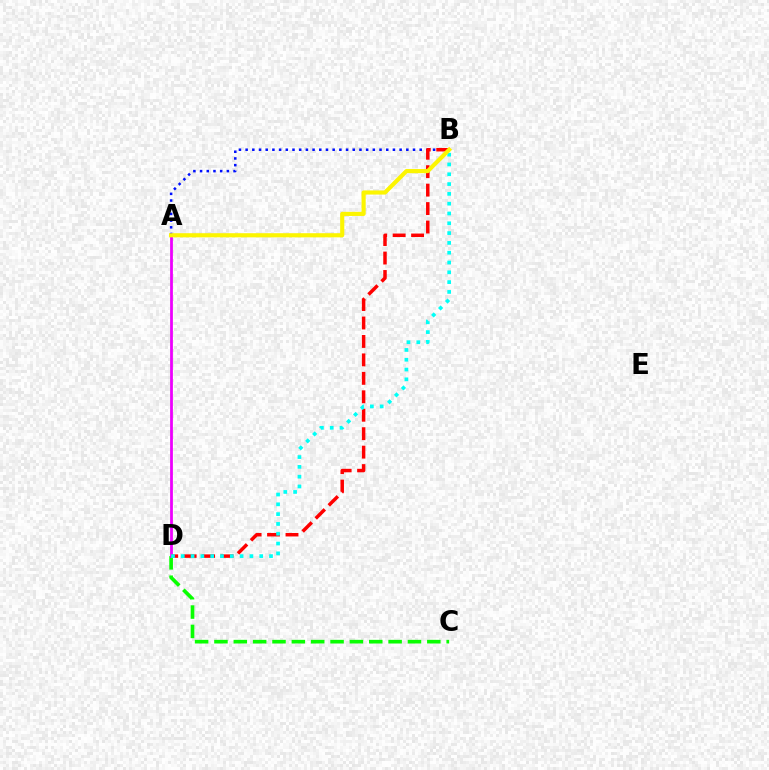{('C', 'D'): [{'color': '#08ff00', 'line_style': 'dashed', 'thickness': 2.63}], ('A', 'B'): [{'color': '#0010ff', 'line_style': 'dotted', 'thickness': 1.82}, {'color': '#fcf500', 'line_style': 'solid', 'thickness': 2.98}], ('A', 'D'): [{'color': '#ee00ff', 'line_style': 'solid', 'thickness': 2.0}], ('B', 'D'): [{'color': '#ff0000', 'line_style': 'dashed', 'thickness': 2.51}, {'color': '#00fff6', 'line_style': 'dotted', 'thickness': 2.66}]}